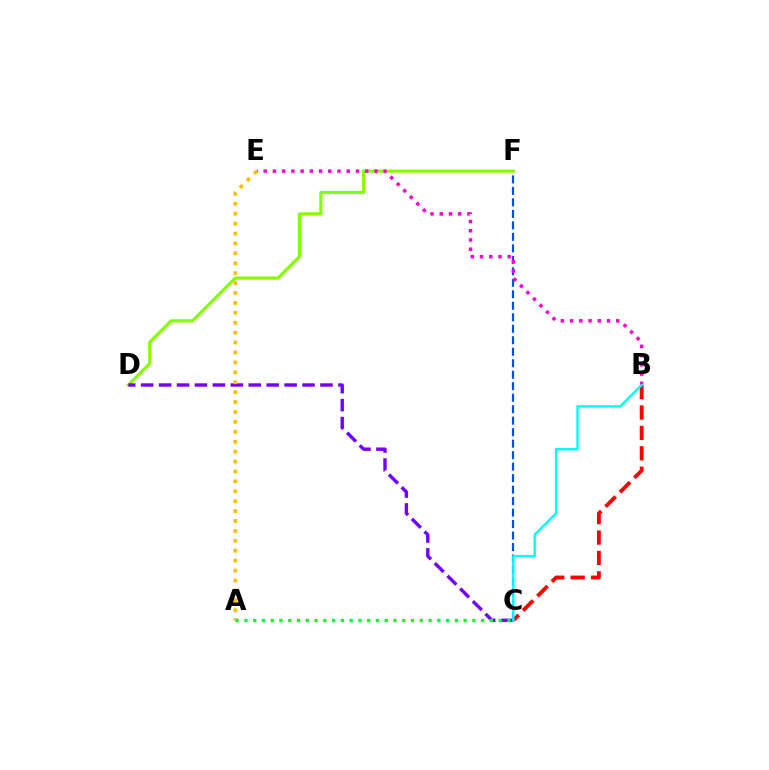{('B', 'C'): [{'color': '#ff0000', 'line_style': 'dashed', 'thickness': 2.77}, {'color': '#00fff6', 'line_style': 'solid', 'thickness': 1.73}], ('C', 'F'): [{'color': '#004bff', 'line_style': 'dashed', 'thickness': 1.56}], ('D', 'F'): [{'color': '#84ff00', 'line_style': 'solid', 'thickness': 2.27}], ('C', 'D'): [{'color': '#7200ff', 'line_style': 'dashed', 'thickness': 2.44}], ('B', 'E'): [{'color': '#ff00cf', 'line_style': 'dotted', 'thickness': 2.51}], ('A', 'E'): [{'color': '#ffbd00', 'line_style': 'dotted', 'thickness': 2.69}], ('A', 'C'): [{'color': '#00ff39', 'line_style': 'dotted', 'thickness': 2.38}]}